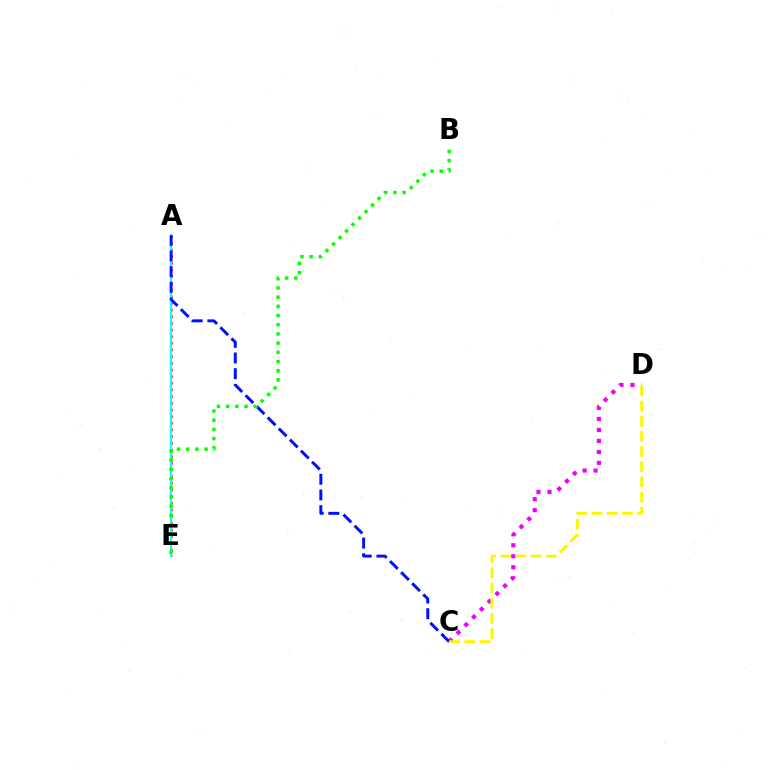{('C', 'D'): [{'color': '#ee00ff', 'line_style': 'dotted', 'thickness': 2.99}, {'color': '#fcf500', 'line_style': 'dashed', 'thickness': 2.06}], ('A', 'E'): [{'color': '#ff0000', 'line_style': 'dotted', 'thickness': 1.81}, {'color': '#00fff6', 'line_style': 'solid', 'thickness': 1.53}], ('A', 'C'): [{'color': '#0010ff', 'line_style': 'dashed', 'thickness': 2.13}], ('B', 'E'): [{'color': '#08ff00', 'line_style': 'dotted', 'thickness': 2.5}]}